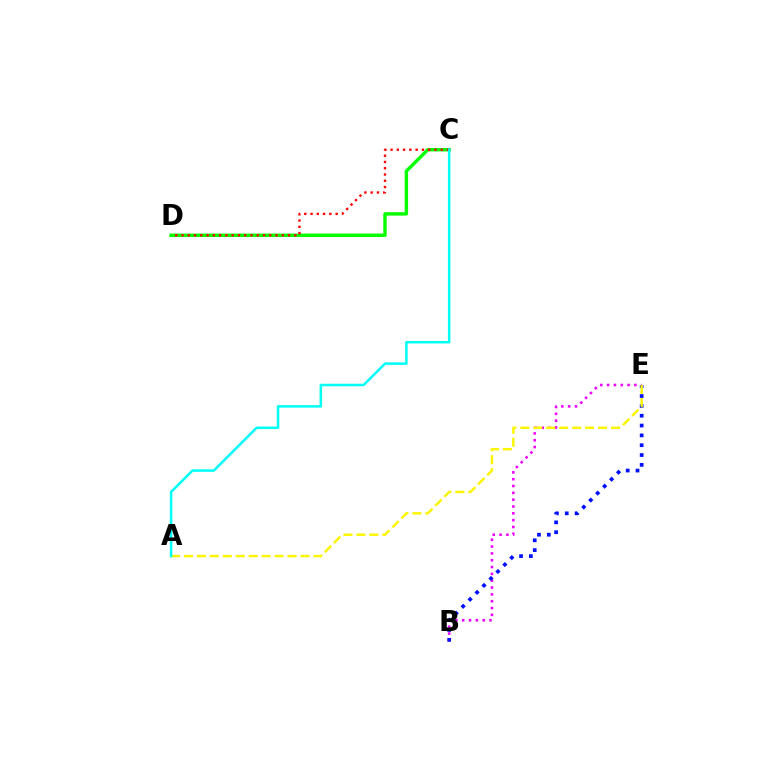{('B', 'E'): [{'color': '#ee00ff', 'line_style': 'dotted', 'thickness': 1.86}, {'color': '#0010ff', 'line_style': 'dotted', 'thickness': 2.67}], ('C', 'D'): [{'color': '#08ff00', 'line_style': 'solid', 'thickness': 2.46}, {'color': '#ff0000', 'line_style': 'dotted', 'thickness': 1.7}], ('A', 'E'): [{'color': '#fcf500', 'line_style': 'dashed', 'thickness': 1.76}], ('A', 'C'): [{'color': '#00fff6', 'line_style': 'solid', 'thickness': 1.81}]}